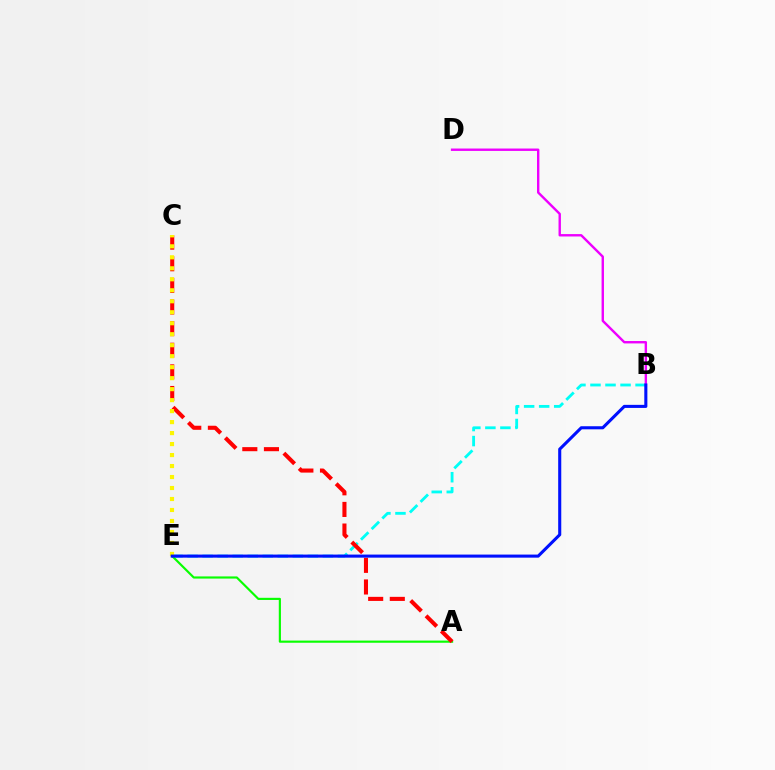{('B', 'E'): [{'color': '#00fff6', 'line_style': 'dashed', 'thickness': 2.04}, {'color': '#0010ff', 'line_style': 'solid', 'thickness': 2.22}], ('A', 'E'): [{'color': '#08ff00', 'line_style': 'solid', 'thickness': 1.56}], ('A', 'C'): [{'color': '#ff0000', 'line_style': 'dashed', 'thickness': 2.94}], ('B', 'D'): [{'color': '#ee00ff', 'line_style': 'solid', 'thickness': 1.73}], ('C', 'E'): [{'color': '#fcf500', 'line_style': 'dotted', 'thickness': 2.98}]}